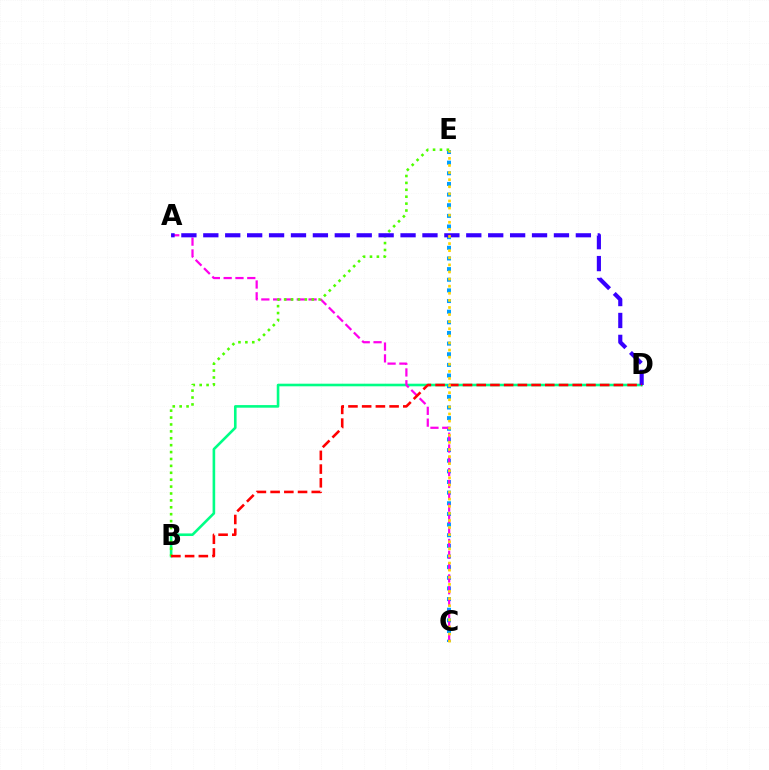{('B', 'D'): [{'color': '#00ff86', 'line_style': 'solid', 'thickness': 1.88}, {'color': '#ff0000', 'line_style': 'dashed', 'thickness': 1.86}], ('C', 'E'): [{'color': '#009eff', 'line_style': 'dotted', 'thickness': 2.89}, {'color': '#ffd500', 'line_style': 'dotted', 'thickness': 1.93}], ('A', 'C'): [{'color': '#ff00ed', 'line_style': 'dashed', 'thickness': 1.6}], ('B', 'E'): [{'color': '#4fff00', 'line_style': 'dotted', 'thickness': 1.88}], ('A', 'D'): [{'color': '#3700ff', 'line_style': 'dashed', 'thickness': 2.98}]}